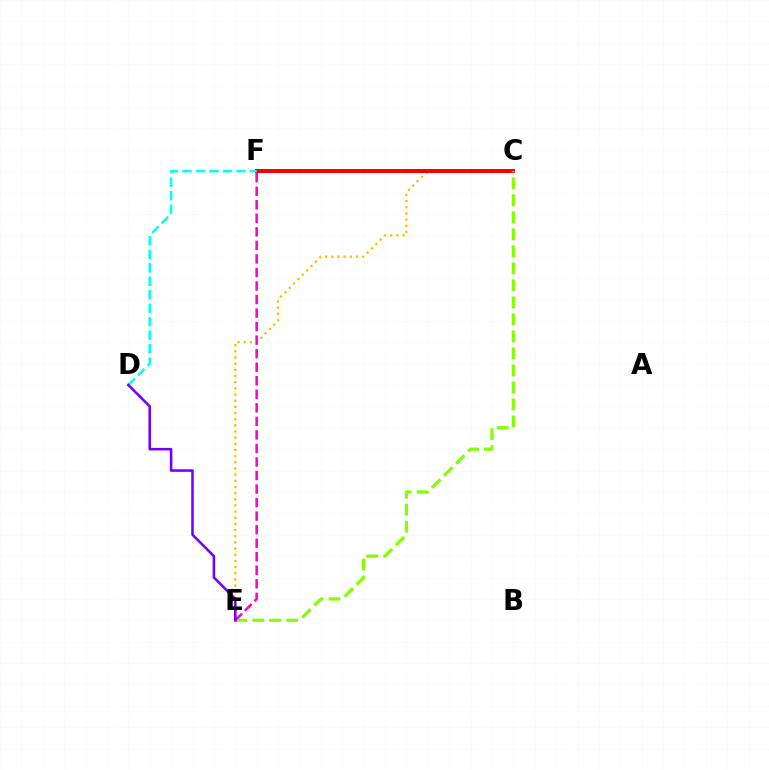{('C', 'F'): [{'color': '#00ff39', 'line_style': 'solid', 'thickness': 1.92}, {'color': '#004bff', 'line_style': 'solid', 'thickness': 2.8}, {'color': '#ff0000', 'line_style': 'solid', 'thickness': 2.82}], ('C', 'E'): [{'color': '#ffbd00', 'line_style': 'dotted', 'thickness': 1.67}, {'color': '#84ff00', 'line_style': 'dashed', 'thickness': 2.31}], ('D', 'F'): [{'color': '#00fff6', 'line_style': 'dashed', 'thickness': 1.83}], ('E', 'F'): [{'color': '#ff00cf', 'line_style': 'dashed', 'thickness': 1.84}], ('D', 'E'): [{'color': '#7200ff', 'line_style': 'solid', 'thickness': 1.84}]}